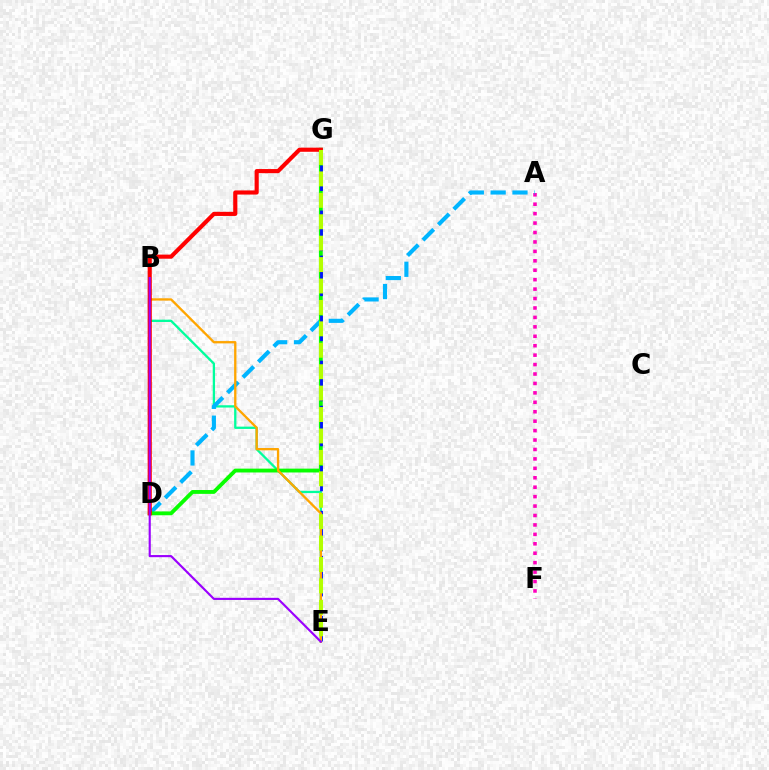{('B', 'E'): [{'color': '#00ff9d', 'line_style': 'solid', 'thickness': 1.65}, {'color': '#ffa500', 'line_style': 'solid', 'thickness': 1.67}, {'color': '#9b00ff', 'line_style': 'solid', 'thickness': 1.54}], ('A', 'F'): [{'color': '#ff00bd', 'line_style': 'dotted', 'thickness': 2.56}], ('A', 'D'): [{'color': '#00b5ff', 'line_style': 'dashed', 'thickness': 2.97}], ('D', 'G'): [{'color': '#08ff00', 'line_style': 'solid', 'thickness': 2.77}, {'color': '#ff0000', 'line_style': 'solid', 'thickness': 2.97}], ('E', 'G'): [{'color': '#0010ff', 'line_style': 'dashed', 'thickness': 2.04}, {'color': '#b3ff00', 'line_style': 'dashed', 'thickness': 2.91}]}